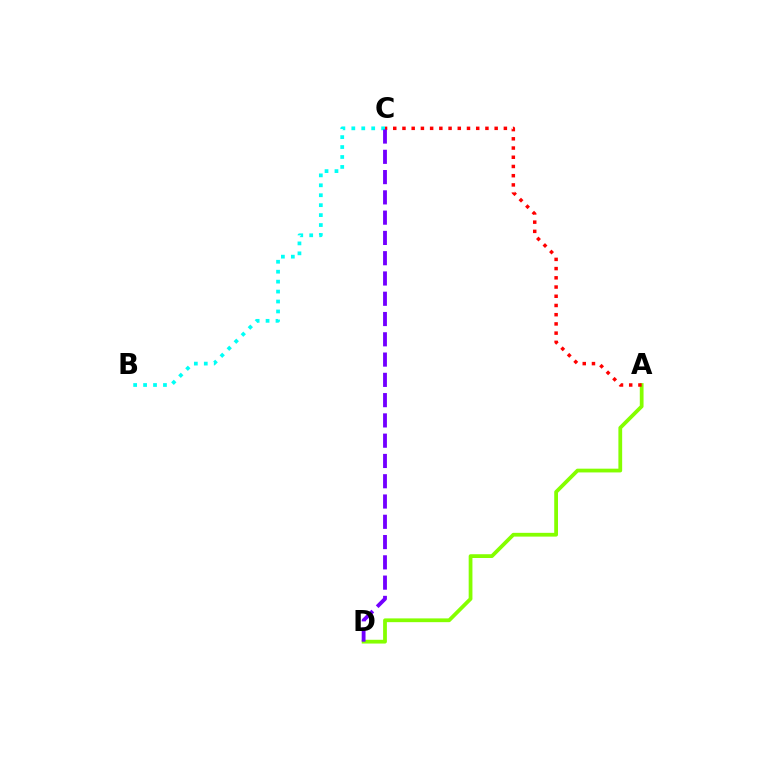{('A', 'D'): [{'color': '#84ff00', 'line_style': 'solid', 'thickness': 2.71}], ('A', 'C'): [{'color': '#ff0000', 'line_style': 'dotted', 'thickness': 2.5}], ('B', 'C'): [{'color': '#00fff6', 'line_style': 'dotted', 'thickness': 2.7}], ('C', 'D'): [{'color': '#7200ff', 'line_style': 'dashed', 'thickness': 2.75}]}